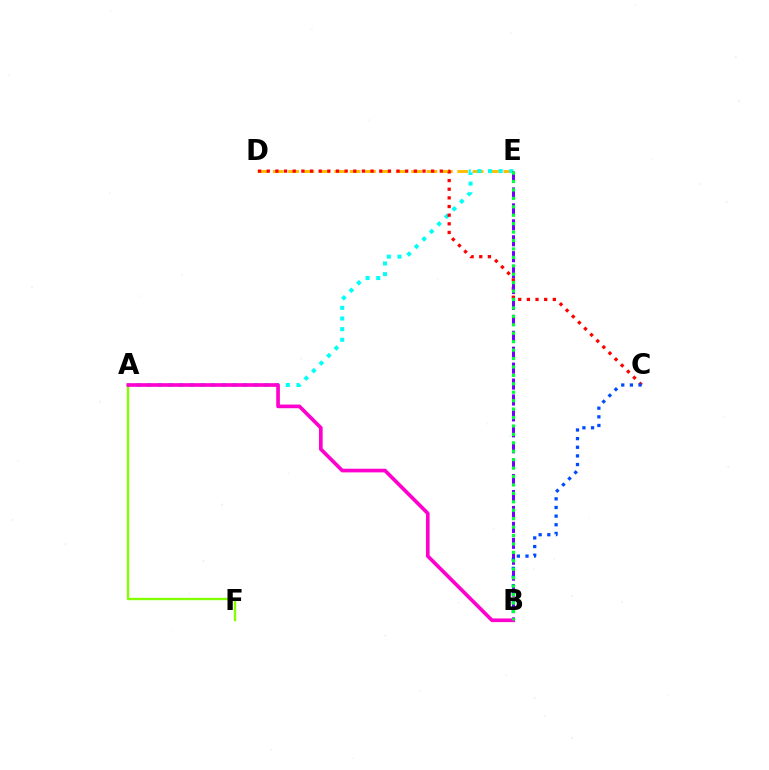{('D', 'E'): [{'color': '#ffbd00', 'line_style': 'dashed', 'thickness': 2.09}], ('A', 'E'): [{'color': '#00fff6', 'line_style': 'dotted', 'thickness': 2.89}], ('C', 'D'): [{'color': '#ff0000', 'line_style': 'dotted', 'thickness': 2.35}], ('A', 'F'): [{'color': '#84ff00', 'line_style': 'solid', 'thickness': 1.7}], ('B', 'E'): [{'color': '#7200ff', 'line_style': 'dashed', 'thickness': 2.16}, {'color': '#00ff39', 'line_style': 'dotted', 'thickness': 2.29}], ('B', 'C'): [{'color': '#004bff', 'line_style': 'dotted', 'thickness': 2.35}], ('A', 'B'): [{'color': '#ff00cf', 'line_style': 'solid', 'thickness': 2.63}]}